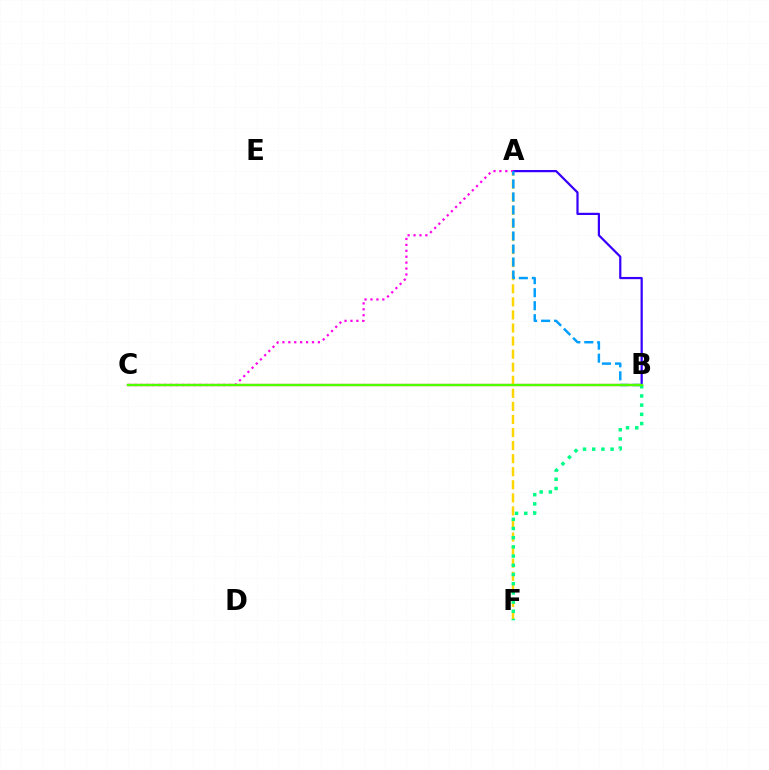{('B', 'C'): [{'color': '#ff0000', 'line_style': 'solid', 'thickness': 1.58}, {'color': '#4fff00', 'line_style': 'solid', 'thickness': 1.66}], ('A', 'F'): [{'color': '#ffd500', 'line_style': 'dashed', 'thickness': 1.77}], ('A', 'B'): [{'color': '#3700ff', 'line_style': 'solid', 'thickness': 1.6}, {'color': '#009eff', 'line_style': 'dashed', 'thickness': 1.77}], ('A', 'C'): [{'color': '#ff00ed', 'line_style': 'dotted', 'thickness': 1.61}], ('B', 'F'): [{'color': '#00ff86', 'line_style': 'dotted', 'thickness': 2.5}]}